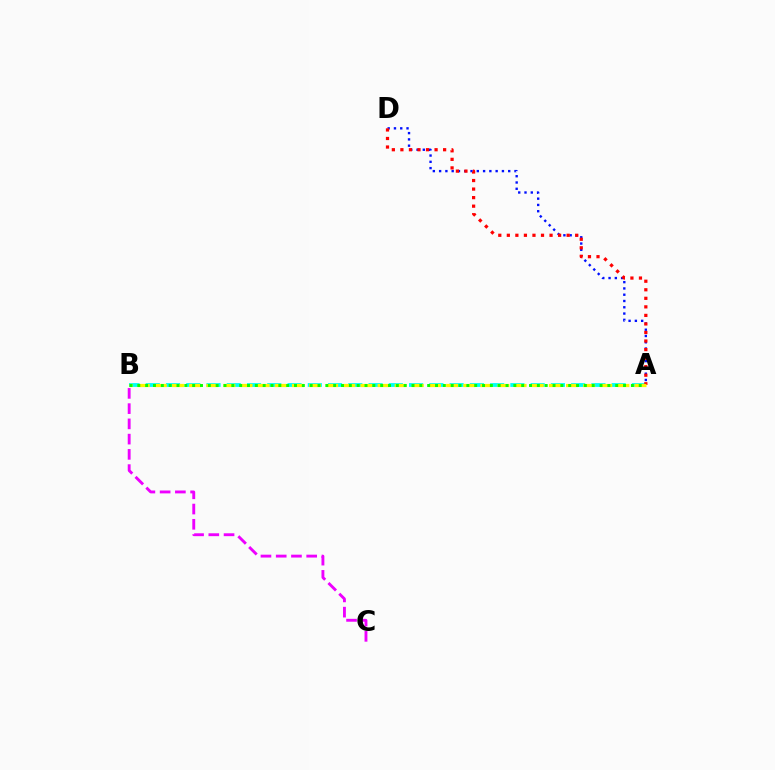{('A', 'B'): [{'color': '#00fff6', 'line_style': 'dashed', 'thickness': 2.75}, {'color': '#fcf500', 'line_style': 'dashed', 'thickness': 2.33}, {'color': '#08ff00', 'line_style': 'dotted', 'thickness': 2.13}], ('B', 'C'): [{'color': '#ee00ff', 'line_style': 'dashed', 'thickness': 2.07}], ('A', 'D'): [{'color': '#0010ff', 'line_style': 'dotted', 'thickness': 1.71}, {'color': '#ff0000', 'line_style': 'dotted', 'thickness': 2.32}]}